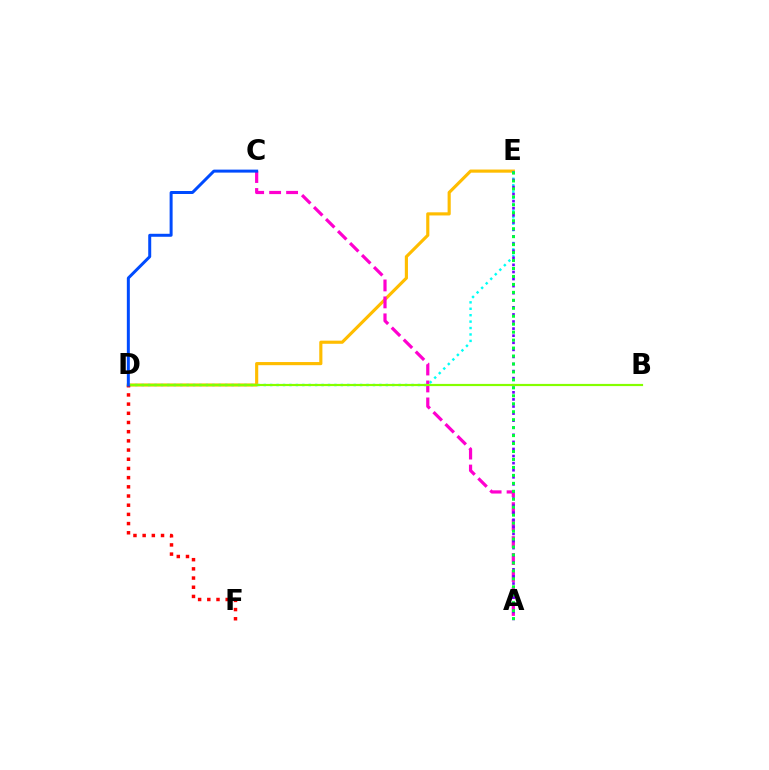{('D', 'E'): [{'color': '#ffbd00', 'line_style': 'solid', 'thickness': 2.26}, {'color': '#00fff6', 'line_style': 'dotted', 'thickness': 1.75}], ('A', 'C'): [{'color': '#ff00cf', 'line_style': 'dashed', 'thickness': 2.3}], ('A', 'E'): [{'color': '#7200ff', 'line_style': 'dotted', 'thickness': 1.92}, {'color': '#00ff39', 'line_style': 'dotted', 'thickness': 2.16}], ('B', 'D'): [{'color': '#84ff00', 'line_style': 'solid', 'thickness': 1.58}], ('D', 'F'): [{'color': '#ff0000', 'line_style': 'dotted', 'thickness': 2.5}], ('C', 'D'): [{'color': '#004bff', 'line_style': 'solid', 'thickness': 2.15}]}